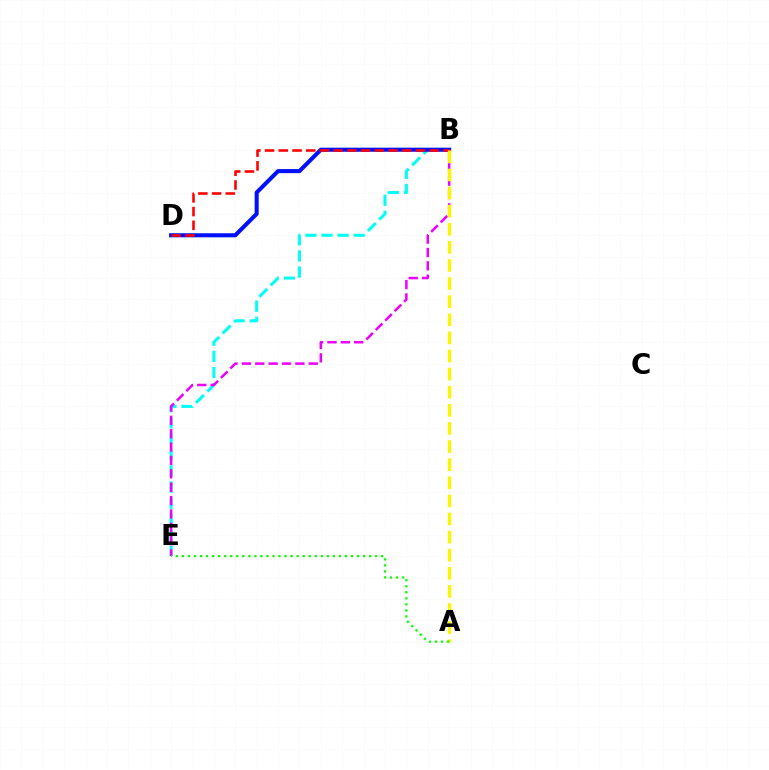{('B', 'E'): [{'color': '#00fff6', 'line_style': 'dashed', 'thickness': 2.19}, {'color': '#ee00ff', 'line_style': 'dashed', 'thickness': 1.82}], ('B', 'D'): [{'color': '#0010ff', 'line_style': 'solid', 'thickness': 2.93}, {'color': '#ff0000', 'line_style': 'dashed', 'thickness': 1.86}], ('A', 'B'): [{'color': '#fcf500', 'line_style': 'dashed', 'thickness': 2.46}], ('A', 'E'): [{'color': '#08ff00', 'line_style': 'dotted', 'thickness': 1.64}]}